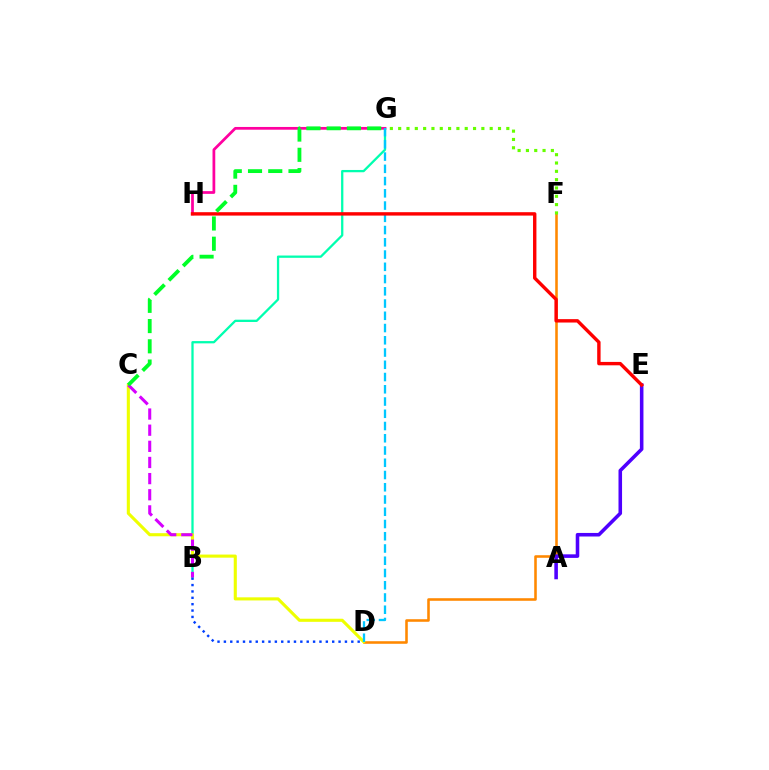{('D', 'F'): [{'color': '#ff8800', 'line_style': 'solid', 'thickness': 1.85}], ('B', 'G'): [{'color': '#00ffaf', 'line_style': 'solid', 'thickness': 1.64}], ('G', 'H'): [{'color': '#ff00a0', 'line_style': 'solid', 'thickness': 1.98}], ('B', 'D'): [{'color': '#003fff', 'line_style': 'dotted', 'thickness': 1.73}], ('C', 'D'): [{'color': '#eeff00', 'line_style': 'solid', 'thickness': 2.23}], ('A', 'E'): [{'color': '#4f00ff', 'line_style': 'solid', 'thickness': 2.57}], ('D', 'G'): [{'color': '#00c7ff', 'line_style': 'dashed', 'thickness': 1.66}], ('B', 'C'): [{'color': '#d600ff', 'line_style': 'dashed', 'thickness': 2.19}], ('F', 'G'): [{'color': '#66ff00', 'line_style': 'dotted', 'thickness': 2.26}], ('E', 'H'): [{'color': '#ff0000', 'line_style': 'solid', 'thickness': 2.44}], ('C', 'G'): [{'color': '#00ff27', 'line_style': 'dashed', 'thickness': 2.75}]}